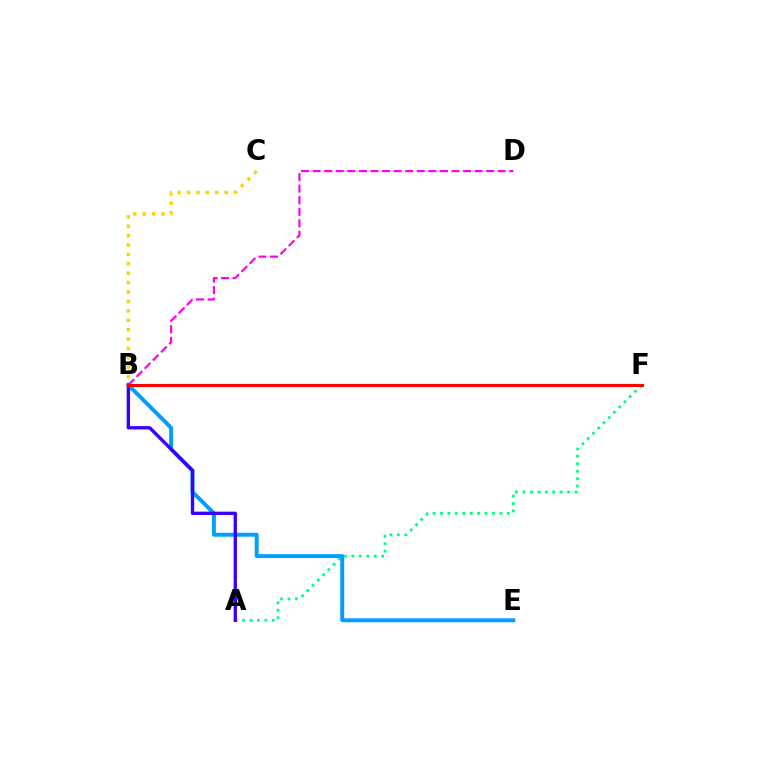{('A', 'F'): [{'color': '#00ff86', 'line_style': 'dotted', 'thickness': 2.02}], ('B', 'E'): [{'color': '#009eff', 'line_style': 'solid', 'thickness': 2.83}], ('A', 'B'): [{'color': '#3700ff', 'line_style': 'solid', 'thickness': 2.42}], ('B', 'C'): [{'color': '#ffd500', 'line_style': 'dotted', 'thickness': 2.55}], ('B', 'F'): [{'color': '#4fff00', 'line_style': 'solid', 'thickness': 2.32}, {'color': '#ff0000', 'line_style': 'solid', 'thickness': 2.14}], ('B', 'D'): [{'color': '#ff00ed', 'line_style': 'dashed', 'thickness': 1.57}]}